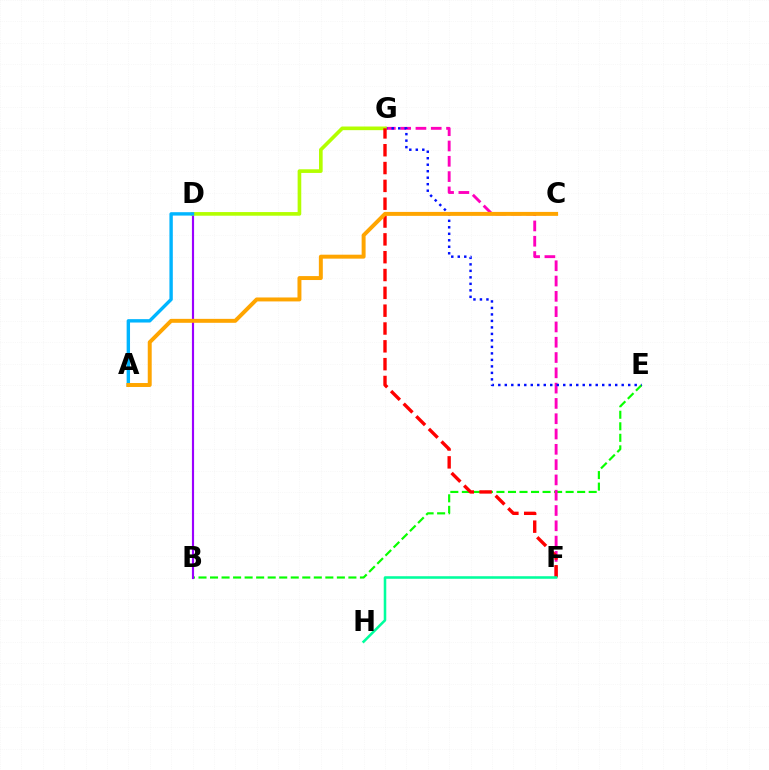{('B', 'E'): [{'color': '#08ff00', 'line_style': 'dashed', 'thickness': 1.57}], ('B', 'D'): [{'color': '#9b00ff', 'line_style': 'solid', 'thickness': 1.55}], ('F', 'G'): [{'color': '#ff00bd', 'line_style': 'dashed', 'thickness': 2.08}, {'color': '#ff0000', 'line_style': 'dashed', 'thickness': 2.42}], ('E', 'G'): [{'color': '#0010ff', 'line_style': 'dotted', 'thickness': 1.76}], ('D', 'G'): [{'color': '#b3ff00', 'line_style': 'solid', 'thickness': 2.62}], ('A', 'D'): [{'color': '#00b5ff', 'line_style': 'solid', 'thickness': 2.44}], ('A', 'C'): [{'color': '#ffa500', 'line_style': 'solid', 'thickness': 2.85}], ('F', 'H'): [{'color': '#00ff9d', 'line_style': 'solid', 'thickness': 1.84}]}